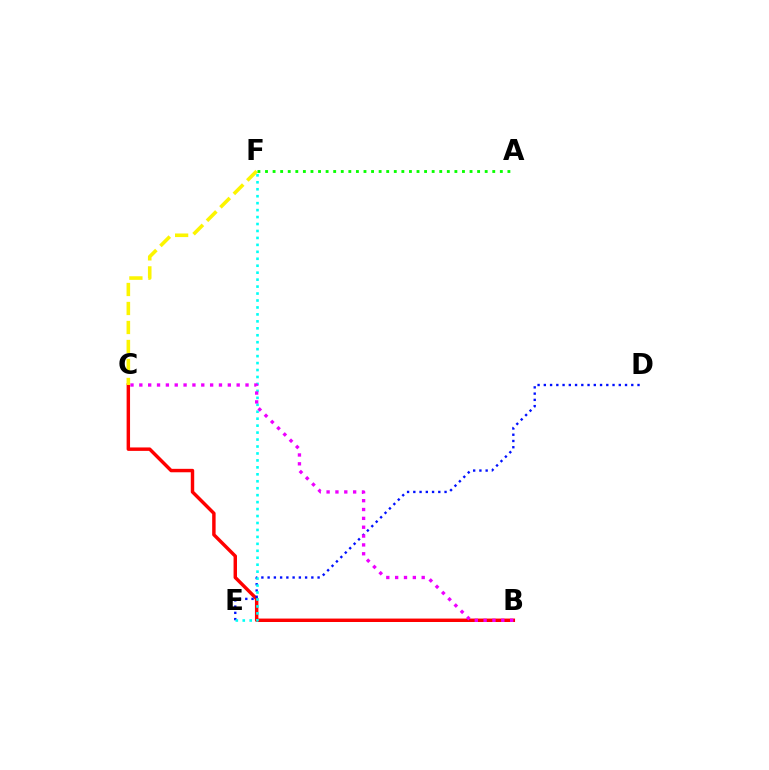{('B', 'C'): [{'color': '#ff0000', 'line_style': 'solid', 'thickness': 2.48}, {'color': '#ee00ff', 'line_style': 'dotted', 'thickness': 2.4}], ('D', 'E'): [{'color': '#0010ff', 'line_style': 'dotted', 'thickness': 1.7}], ('E', 'F'): [{'color': '#00fff6', 'line_style': 'dotted', 'thickness': 1.89}], ('C', 'F'): [{'color': '#fcf500', 'line_style': 'dashed', 'thickness': 2.58}], ('A', 'F'): [{'color': '#08ff00', 'line_style': 'dotted', 'thickness': 2.06}]}